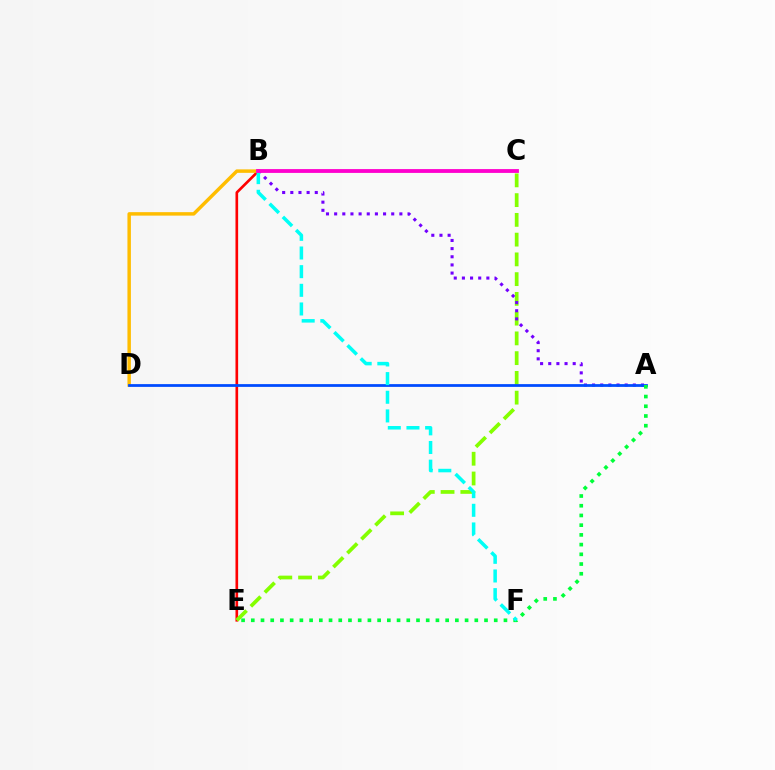{('B', 'E'): [{'color': '#ff0000', 'line_style': 'solid', 'thickness': 1.92}], ('B', 'D'): [{'color': '#ffbd00', 'line_style': 'solid', 'thickness': 2.49}], ('C', 'E'): [{'color': '#84ff00', 'line_style': 'dashed', 'thickness': 2.68}], ('A', 'B'): [{'color': '#7200ff', 'line_style': 'dotted', 'thickness': 2.22}], ('A', 'D'): [{'color': '#004bff', 'line_style': 'solid', 'thickness': 1.99}], ('A', 'E'): [{'color': '#00ff39', 'line_style': 'dotted', 'thickness': 2.64}], ('B', 'F'): [{'color': '#00fff6', 'line_style': 'dashed', 'thickness': 2.53}], ('B', 'C'): [{'color': '#ff00cf', 'line_style': 'solid', 'thickness': 2.75}]}